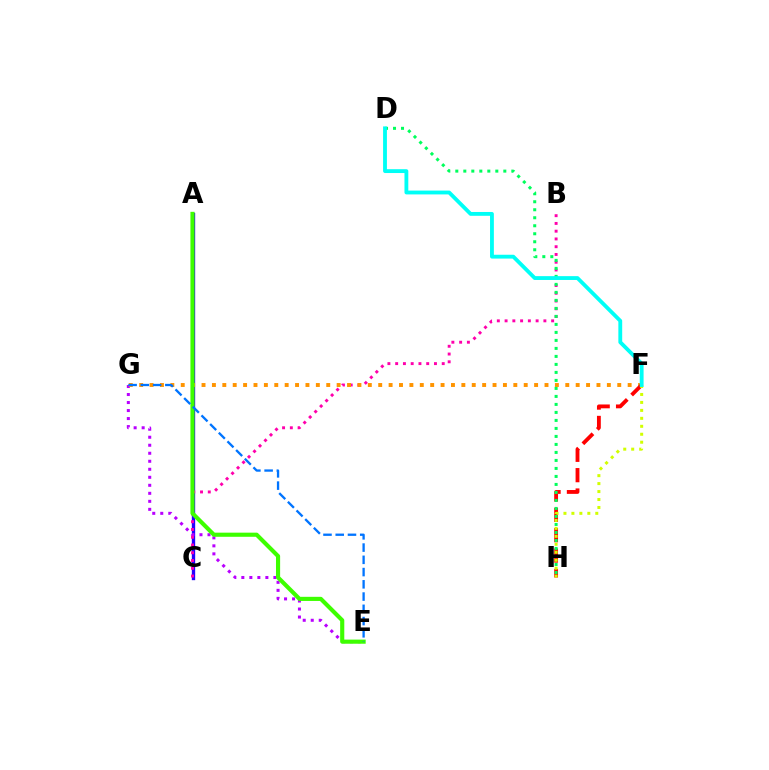{('A', 'C'): [{'color': '#2500ff', 'line_style': 'solid', 'thickness': 2.41}], ('E', 'G'): [{'color': '#b900ff', 'line_style': 'dotted', 'thickness': 2.18}, {'color': '#0074ff', 'line_style': 'dashed', 'thickness': 1.66}], ('B', 'C'): [{'color': '#ff00ac', 'line_style': 'dotted', 'thickness': 2.11}], ('F', 'G'): [{'color': '#ff9400', 'line_style': 'dotted', 'thickness': 2.82}], ('A', 'E'): [{'color': '#3dff00', 'line_style': 'solid', 'thickness': 2.97}], ('F', 'H'): [{'color': '#ff0000', 'line_style': 'dashed', 'thickness': 2.77}, {'color': '#d1ff00', 'line_style': 'dotted', 'thickness': 2.16}], ('D', 'H'): [{'color': '#00ff5c', 'line_style': 'dotted', 'thickness': 2.17}], ('D', 'F'): [{'color': '#00fff6', 'line_style': 'solid', 'thickness': 2.76}]}